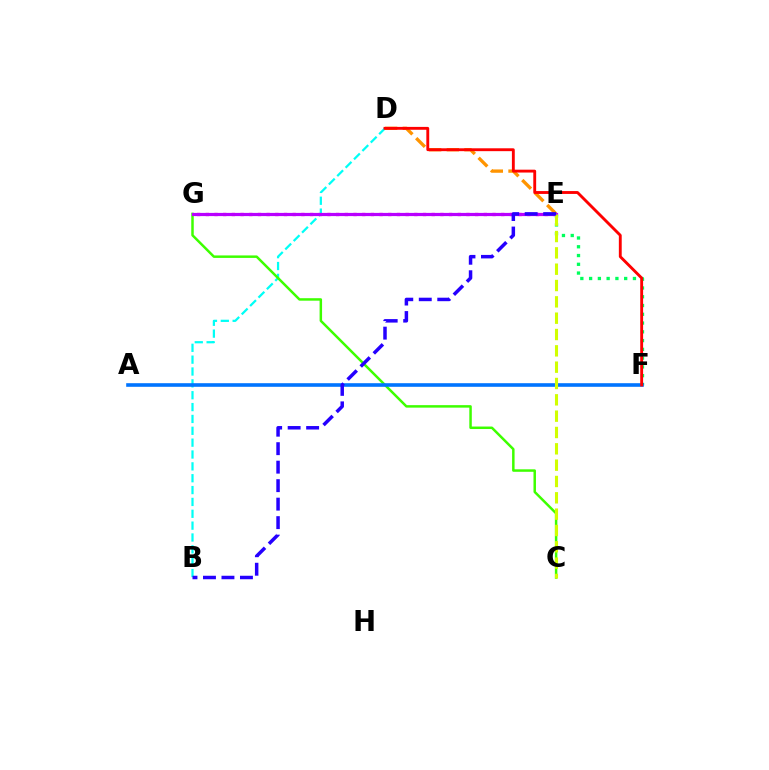{('E', 'G'): [{'color': '#ff00ac', 'line_style': 'dotted', 'thickness': 2.36}, {'color': '#b900ff', 'line_style': 'solid', 'thickness': 2.3}], ('B', 'D'): [{'color': '#00fff6', 'line_style': 'dashed', 'thickness': 1.61}], ('E', 'F'): [{'color': '#00ff5c', 'line_style': 'dotted', 'thickness': 2.38}], ('C', 'G'): [{'color': '#3dff00', 'line_style': 'solid', 'thickness': 1.79}], ('D', 'E'): [{'color': '#ff9400', 'line_style': 'dashed', 'thickness': 2.4}], ('A', 'F'): [{'color': '#0074ff', 'line_style': 'solid', 'thickness': 2.6}], ('C', 'E'): [{'color': '#d1ff00', 'line_style': 'dashed', 'thickness': 2.22}], ('B', 'E'): [{'color': '#2500ff', 'line_style': 'dashed', 'thickness': 2.51}], ('D', 'F'): [{'color': '#ff0000', 'line_style': 'solid', 'thickness': 2.06}]}